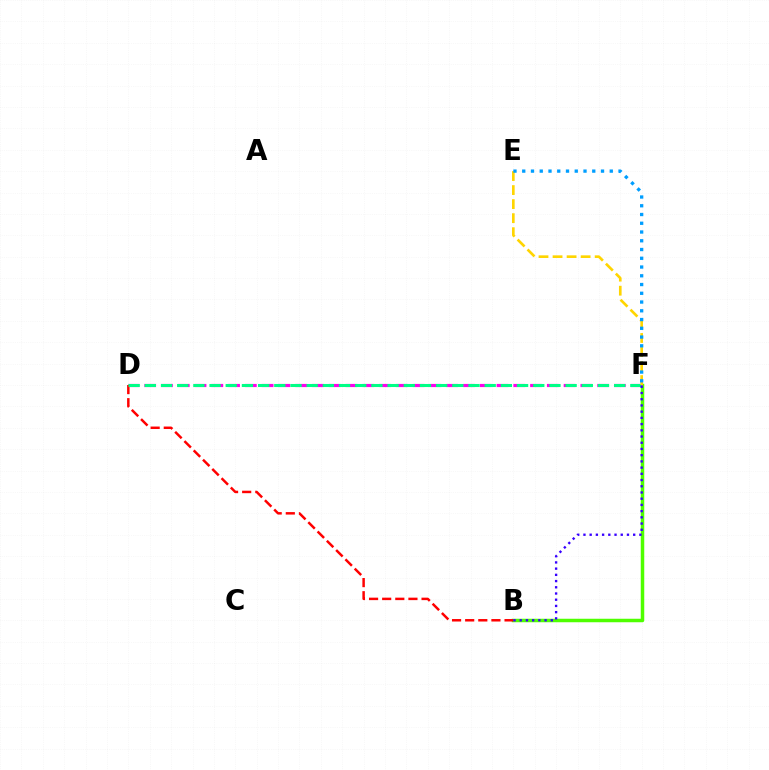{('B', 'F'): [{'color': '#4fff00', 'line_style': 'solid', 'thickness': 2.52}, {'color': '#3700ff', 'line_style': 'dotted', 'thickness': 1.69}], ('D', 'F'): [{'color': '#ff00ed', 'line_style': 'dashed', 'thickness': 2.28}, {'color': '#00ff86', 'line_style': 'dashed', 'thickness': 2.2}], ('B', 'D'): [{'color': '#ff0000', 'line_style': 'dashed', 'thickness': 1.78}], ('E', 'F'): [{'color': '#ffd500', 'line_style': 'dashed', 'thickness': 1.91}, {'color': '#009eff', 'line_style': 'dotted', 'thickness': 2.38}]}